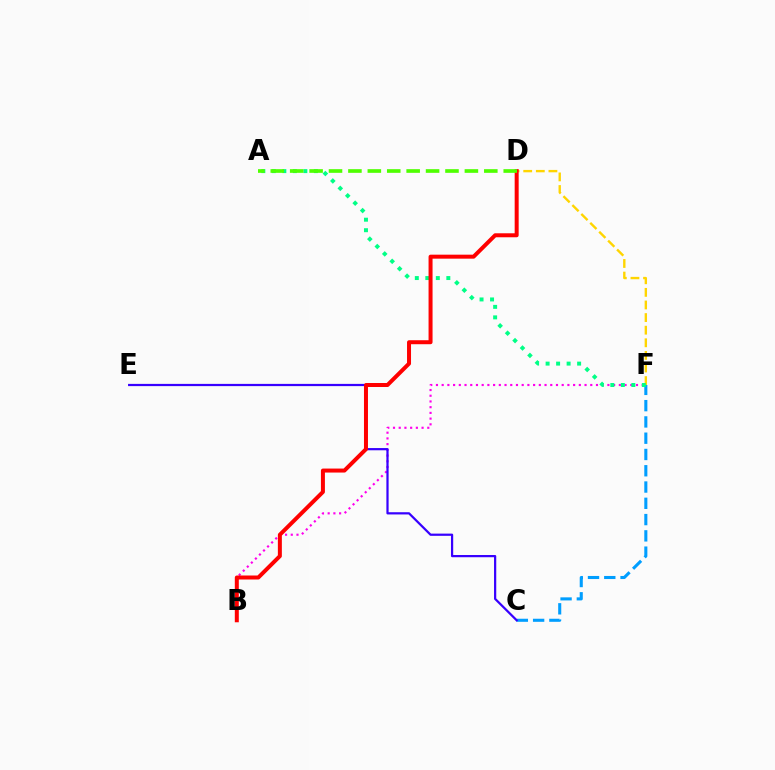{('B', 'F'): [{'color': '#ff00ed', 'line_style': 'dotted', 'thickness': 1.55}], ('C', 'F'): [{'color': '#009eff', 'line_style': 'dashed', 'thickness': 2.21}], ('C', 'E'): [{'color': '#3700ff', 'line_style': 'solid', 'thickness': 1.6}], ('D', 'F'): [{'color': '#ffd500', 'line_style': 'dashed', 'thickness': 1.71}], ('A', 'F'): [{'color': '#00ff86', 'line_style': 'dotted', 'thickness': 2.85}], ('B', 'D'): [{'color': '#ff0000', 'line_style': 'solid', 'thickness': 2.87}], ('A', 'D'): [{'color': '#4fff00', 'line_style': 'dashed', 'thickness': 2.64}]}